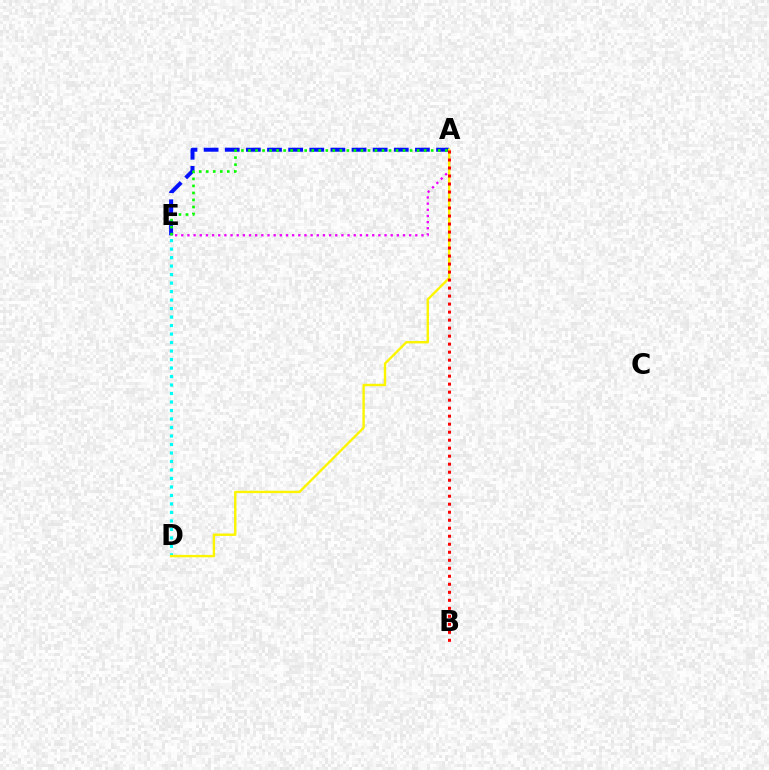{('A', 'E'): [{'color': '#0010ff', 'line_style': 'dashed', 'thickness': 2.87}, {'color': '#08ff00', 'line_style': 'dotted', 'thickness': 1.91}, {'color': '#ee00ff', 'line_style': 'dotted', 'thickness': 1.67}], ('D', 'E'): [{'color': '#00fff6', 'line_style': 'dotted', 'thickness': 2.31}], ('A', 'D'): [{'color': '#fcf500', 'line_style': 'solid', 'thickness': 1.73}], ('A', 'B'): [{'color': '#ff0000', 'line_style': 'dotted', 'thickness': 2.17}]}